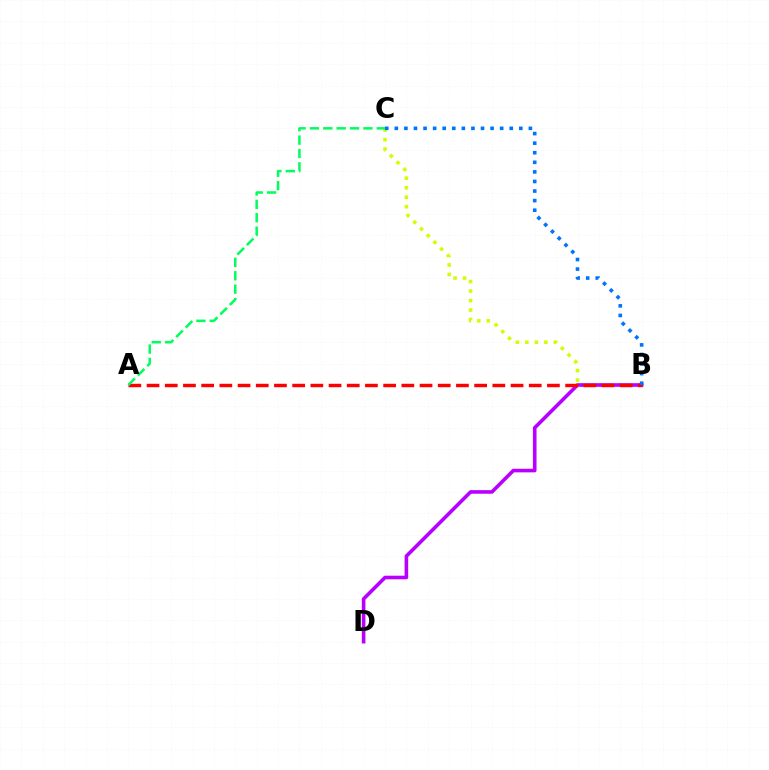{('B', 'C'): [{'color': '#d1ff00', 'line_style': 'dotted', 'thickness': 2.58}, {'color': '#0074ff', 'line_style': 'dotted', 'thickness': 2.6}], ('B', 'D'): [{'color': '#b900ff', 'line_style': 'solid', 'thickness': 2.59}], ('A', 'B'): [{'color': '#ff0000', 'line_style': 'dashed', 'thickness': 2.47}], ('A', 'C'): [{'color': '#00ff5c', 'line_style': 'dashed', 'thickness': 1.82}]}